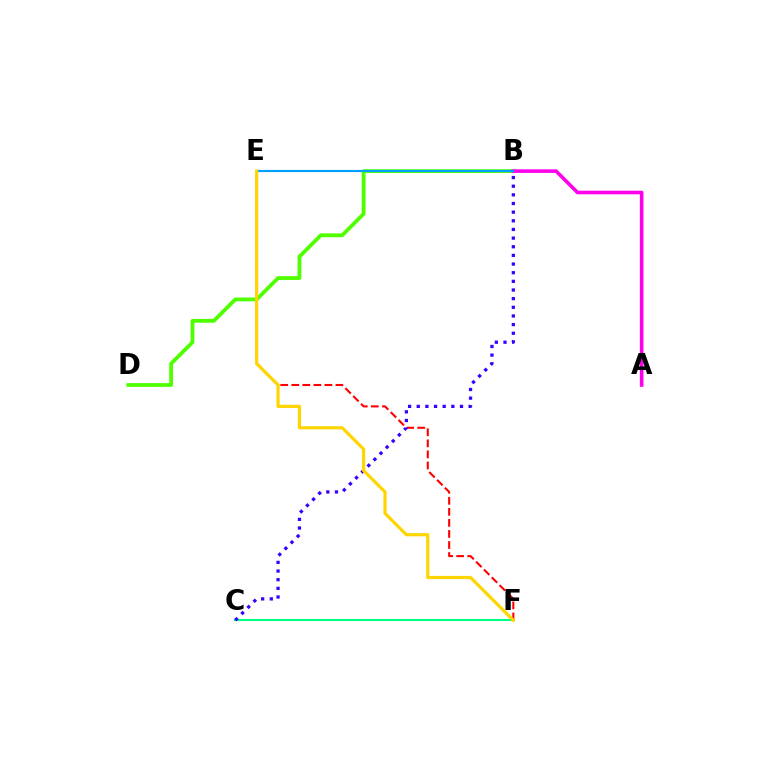{('C', 'F'): [{'color': '#00ff86', 'line_style': 'solid', 'thickness': 1.54}], ('E', 'F'): [{'color': '#ff0000', 'line_style': 'dashed', 'thickness': 1.5}, {'color': '#ffd500', 'line_style': 'solid', 'thickness': 2.29}], ('B', 'C'): [{'color': '#3700ff', 'line_style': 'dotted', 'thickness': 2.35}], ('B', 'D'): [{'color': '#4fff00', 'line_style': 'solid', 'thickness': 2.73}], ('A', 'B'): [{'color': '#ff00ed', 'line_style': 'solid', 'thickness': 2.6}], ('B', 'E'): [{'color': '#009eff', 'line_style': 'solid', 'thickness': 1.55}]}